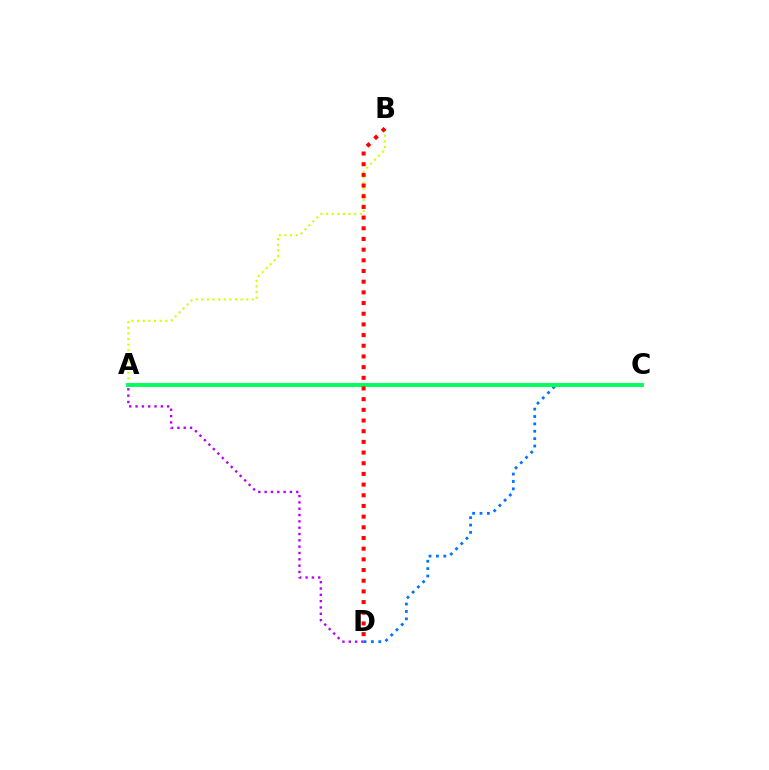{('A', 'B'): [{'color': '#d1ff00', 'line_style': 'dotted', 'thickness': 1.53}], ('C', 'D'): [{'color': '#0074ff', 'line_style': 'dotted', 'thickness': 2.01}], ('A', 'D'): [{'color': '#b900ff', 'line_style': 'dotted', 'thickness': 1.72}], ('A', 'C'): [{'color': '#00ff5c', 'line_style': 'solid', 'thickness': 2.8}], ('B', 'D'): [{'color': '#ff0000', 'line_style': 'dotted', 'thickness': 2.9}]}